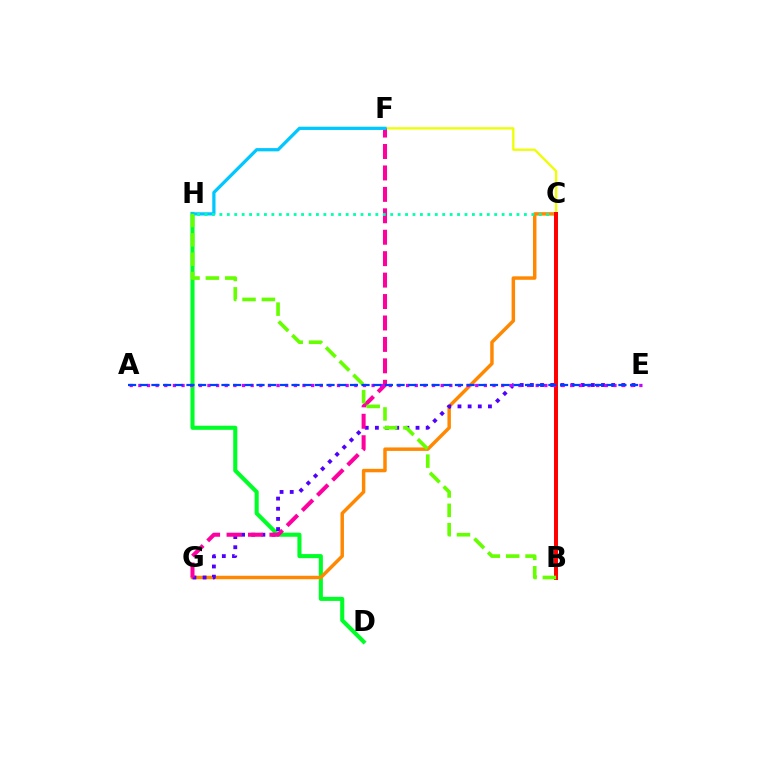{('C', 'F'): [{'color': '#eeff00', 'line_style': 'solid', 'thickness': 1.64}], ('D', 'H'): [{'color': '#00ff27', 'line_style': 'solid', 'thickness': 2.94}], ('C', 'G'): [{'color': '#ff8800', 'line_style': 'solid', 'thickness': 2.49}], ('E', 'G'): [{'color': '#4f00ff', 'line_style': 'dotted', 'thickness': 2.76}], ('F', 'G'): [{'color': '#ff00a0', 'line_style': 'dashed', 'thickness': 2.91}], ('F', 'H'): [{'color': '#00c7ff', 'line_style': 'solid', 'thickness': 2.34}], ('C', 'H'): [{'color': '#00ffaf', 'line_style': 'dotted', 'thickness': 2.02}], ('B', 'C'): [{'color': '#ff0000', 'line_style': 'solid', 'thickness': 2.86}], ('B', 'H'): [{'color': '#66ff00', 'line_style': 'dashed', 'thickness': 2.63}], ('A', 'E'): [{'color': '#d600ff', 'line_style': 'dotted', 'thickness': 2.35}, {'color': '#003fff', 'line_style': 'dashed', 'thickness': 1.59}]}